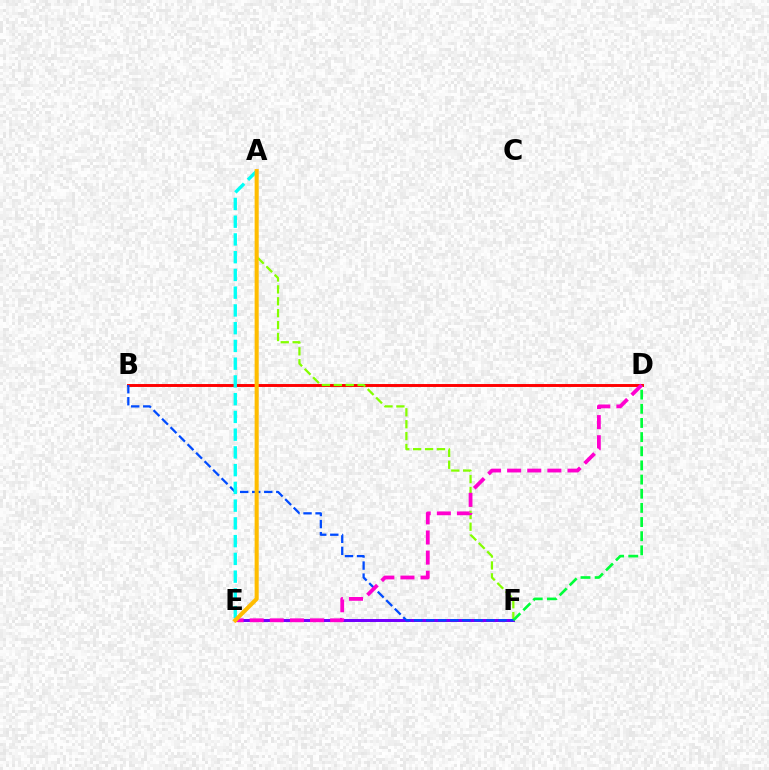{('B', 'D'): [{'color': '#ff0000', 'line_style': 'solid', 'thickness': 2.1}], ('E', 'F'): [{'color': '#7200ff', 'line_style': 'solid', 'thickness': 2.15}], ('A', 'F'): [{'color': '#84ff00', 'line_style': 'dashed', 'thickness': 1.62}], ('D', 'F'): [{'color': '#00ff39', 'line_style': 'dashed', 'thickness': 1.92}], ('B', 'F'): [{'color': '#004bff', 'line_style': 'dashed', 'thickness': 1.63}], ('A', 'E'): [{'color': '#00fff6', 'line_style': 'dashed', 'thickness': 2.41}, {'color': '#ffbd00', 'line_style': 'solid', 'thickness': 2.93}], ('D', 'E'): [{'color': '#ff00cf', 'line_style': 'dashed', 'thickness': 2.73}]}